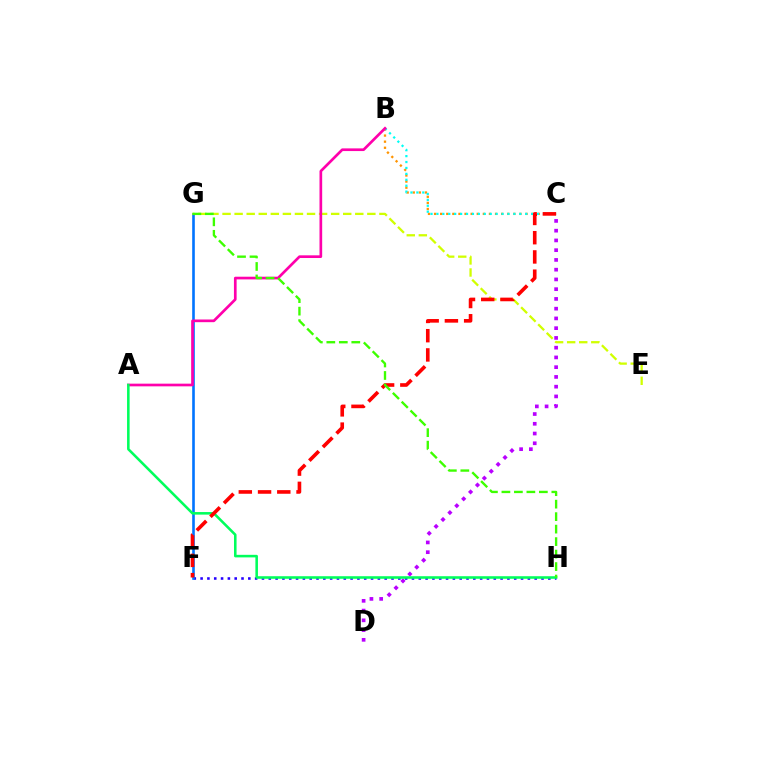{('F', 'H'): [{'color': '#2500ff', 'line_style': 'dotted', 'thickness': 1.85}], ('F', 'G'): [{'color': '#0074ff', 'line_style': 'solid', 'thickness': 1.88}], ('B', 'C'): [{'color': '#ff9400', 'line_style': 'dotted', 'thickness': 1.66}, {'color': '#00fff6', 'line_style': 'dotted', 'thickness': 1.61}], ('C', 'D'): [{'color': '#b900ff', 'line_style': 'dotted', 'thickness': 2.65}], ('E', 'G'): [{'color': '#d1ff00', 'line_style': 'dashed', 'thickness': 1.64}], ('A', 'B'): [{'color': '#ff00ac', 'line_style': 'solid', 'thickness': 1.93}], ('A', 'H'): [{'color': '#00ff5c', 'line_style': 'solid', 'thickness': 1.84}], ('C', 'F'): [{'color': '#ff0000', 'line_style': 'dashed', 'thickness': 2.61}], ('G', 'H'): [{'color': '#3dff00', 'line_style': 'dashed', 'thickness': 1.7}]}